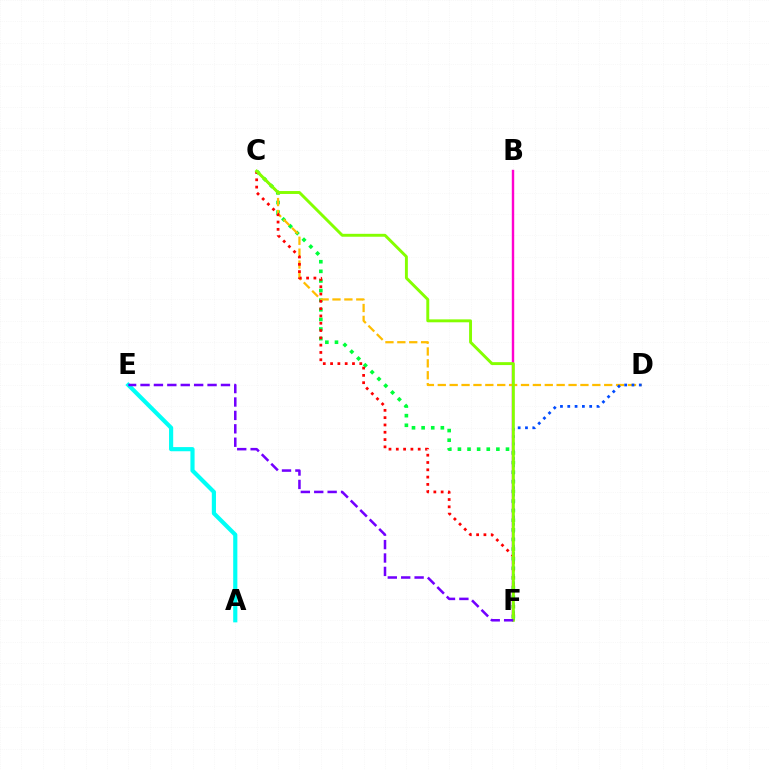{('C', 'F'): [{'color': '#00ff39', 'line_style': 'dotted', 'thickness': 2.61}, {'color': '#ff0000', 'line_style': 'dotted', 'thickness': 1.98}, {'color': '#84ff00', 'line_style': 'solid', 'thickness': 2.1}], ('B', 'F'): [{'color': '#ff00cf', 'line_style': 'solid', 'thickness': 1.74}], ('C', 'D'): [{'color': '#ffbd00', 'line_style': 'dashed', 'thickness': 1.61}], ('D', 'F'): [{'color': '#004bff', 'line_style': 'dotted', 'thickness': 1.99}], ('A', 'E'): [{'color': '#00fff6', 'line_style': 'solid', 'thickness': 3.0}], ('E', 'F'): [{'color': '#7200ff', 'line_style': 'dashed', 'thickness': 1.82}]}